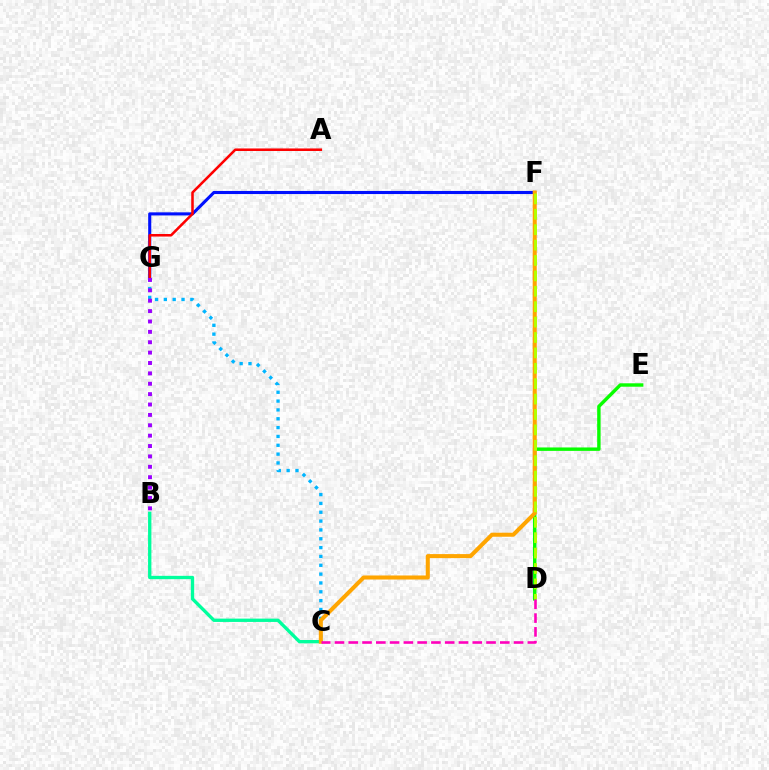{('F', 'G'): [{'color': '#0010ff', 'line_style': 'solid', 'thickness': 2.23}], ('D', 'E'): [{'color': '#08ff00', 'line_style': 'solid', 'thickness': 2.46}], ('A', 'G'): [{'color': '#ff0000', 'line_style': 'solid', 'thickness': 1.83}], ('B', 'C'): [{'color': '#00ff9d', 'line_style': 'solid', 'thickness': 2.4}], ('C', 'G'): [{'color': '#00b5ff', 'line_style': 'dotted', 'thickness': 2.4}], ('C', 'F'): [{'color': '#ffa500', 'line_style': 'solid', 'thickness': 2.91}], ('D', 'F'): [{'color': '#b3ff00', 'line_style': 'dashed', 'thickness': 2.09}], ('B', 'G'): [{'color': '#9b00ff', 'line_style': 'dotted', 'thickness': 2.82}], ('C', 'D'): [{'color': '#ff00bd', 'line_style': 'dashed', 'thickness': 1.87}]}